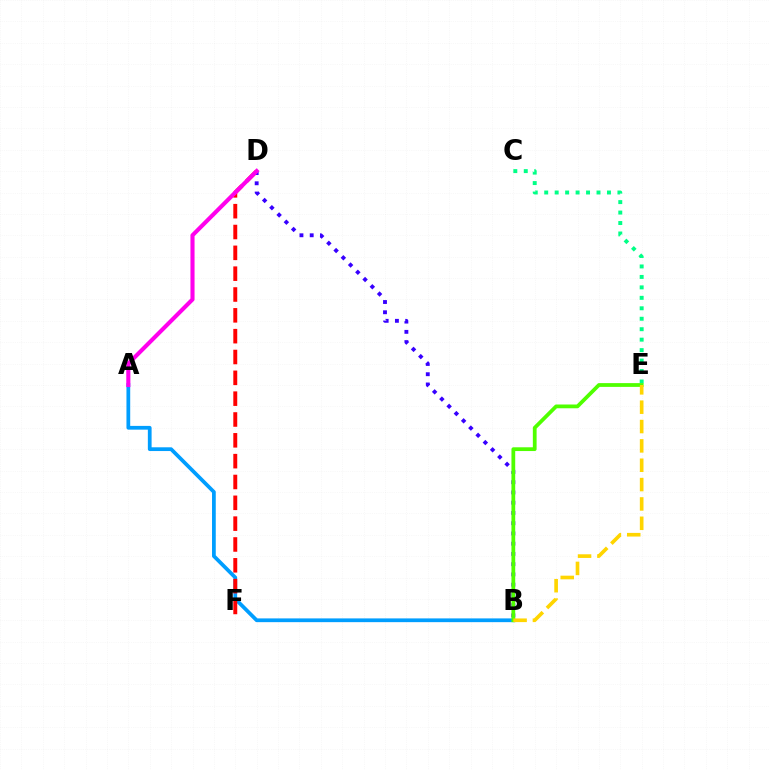{('A', 'B'): [{'color': '#009eff', 'line_style': 'solid', 'thickness': 2.7}], ('D', 'F'): [{'color': '#ff0000', 'line_style': 'dashed', 'thickness': 2.83}], ('B', 'D'): [{'color': '#3700ff', 'line_style': 'dotted', 'thickness': 2.78}], ('A', 'D'): [{'color': '#ff00ed', 'line_style': 'solid', 'thickness': 2.96}], ('C', 'E'): [{'color': '#00ff86', 'line_style': 'dotted', 'thickness': 2.84}], ('B', 'E'): [{'color': '#4fff00', 'line_style': 'solid', 'thickness': 2.71}, {'color': '#ffd500', 'line_style': 'dashed', 'thickness': 2.63}]}